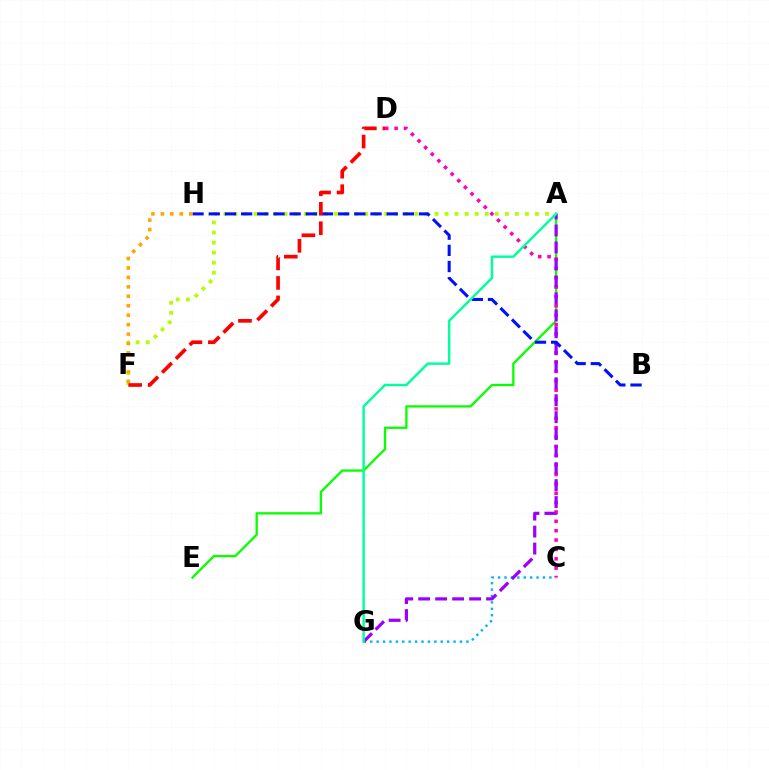{('A', 'E'): [{'color': '#08ff00', 'line_style': 'solid', 'thickness': 1.66}], ('C', 'D'): [{'color': '#ff00bd', 'line_style': 'dotted', 'thickness': 2.55}], ('C', 'G'): [{'color': '#00b5ff', 'line_style': 'dotted', 'thickness': 1.74}], ('A', 'F'): [{'color': '#b3ff00', 'line_style': 'dotted', 'thickness': 2.73}], ('A', 'G'): [{'color': '#9b00ff', 'line_style': 'dashed', 'thickness': 2.31}, {'color': '#00ff9d', 'line_style': 'solid', 'thickness': 1.75}], ('B', 'H'): [{'color': '#0010ff', 'line_style': 'dashed', 'thickness': 2.2}], ('D', 'F'): [{'color': '#ff0000', 'line_style': 'dashed', 'thickness': 2.65}], ('F', 'H'): [{'color': '#ffa500', 'line_style': 'dotted', 'thickness': 2.57}]}